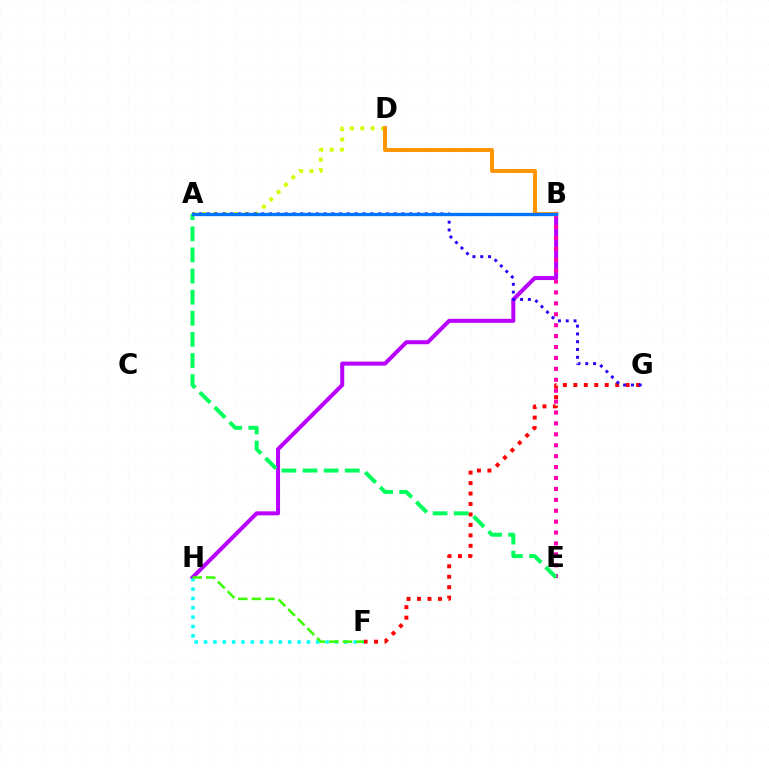{('B', 'H'): [{'color': '#b900ff', 'line_style': 'solid', 'thickness': 2.9}], ('A', 'D'): [{'color': '#d1ff00', 'line_style': 'dotted', 'thickness': 2.82}], ('F', 'G'): [{'color': '#ff0000', 'line_style': 'dotted', 'thickness': 2.84}], ('F', 'H'): [{'color': '#00fff6', 'line_style': 'dotted', 'thickness': 2.54}, {'color': '#3dff00', 'line_style': 'dashed', 'thickness': 1.85}], ('B', 'D'): [{'color': '#ff9400', 'line_style': 'solid', 'thickness': 2.82}], ('B', 'E'): [{'color': '#ff00ac', 'line_style': 'dotted', 'thickness': 2.97}], ('A', 'E'): [{'color': '#00ff5c', 'line_style': 'dashed', 'thickness': 2.87}], ('A', 'G'): [{'color': '#2500ff', 'line_style': 'dotted', 'thickness': 2.12}], ('A', 'B'): [{'color': '#0074ff', 'line_style': 'solid', 'thickness': 2.38}]}